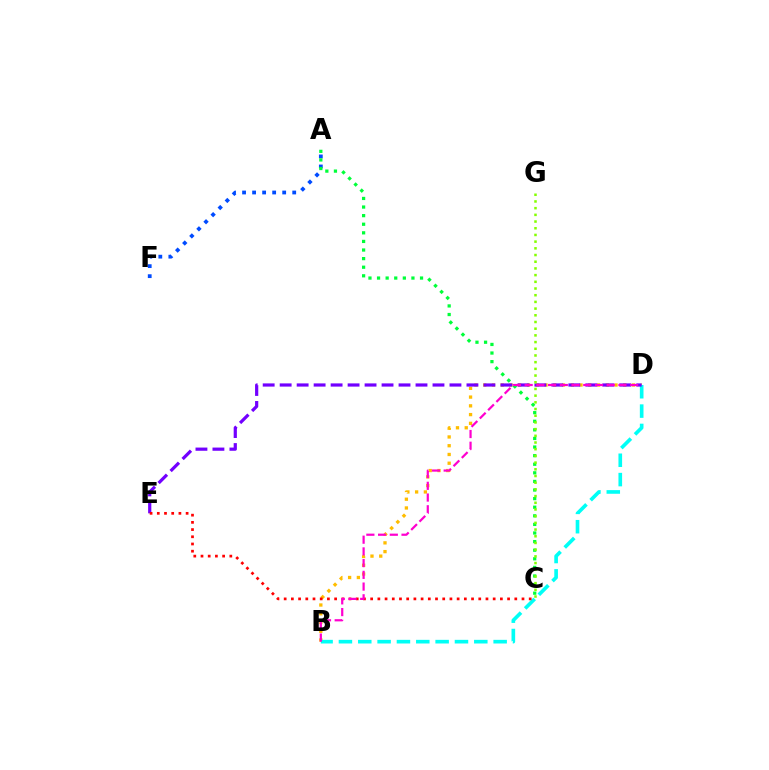{('B', 'D'): [{'color': '#ffbd00', 'line_style': 'dotted', 'thickness': 2.38}, {'color': '#00fff6', 'line_style': 'dashed', 'thickness': 2.63}, {'color': '#ff00cf', 'line_style': 'dashed', 'thickness': 1.59}], ('D', 'E'): [{'color': '#7200ff', 'line_style': 'dashed', 'thickness': 2.31}], ('A', 'F'): [{'color': '#004bff', 'line_style': 'dotted', 'thickness': 2.73}], ('C', 'E'): [{'color': '#ff0000', 'line_style': 'dotted', 'thickness': 1.96}], ('A', 'C'): [{'color': '#00ff39', 'line_style': 'dotted', 'thickness': 2.34}], ('C', 'G'): [{'color': '#84ff00', 'line_style': 'dotted', 'thickness': 1.82}]}